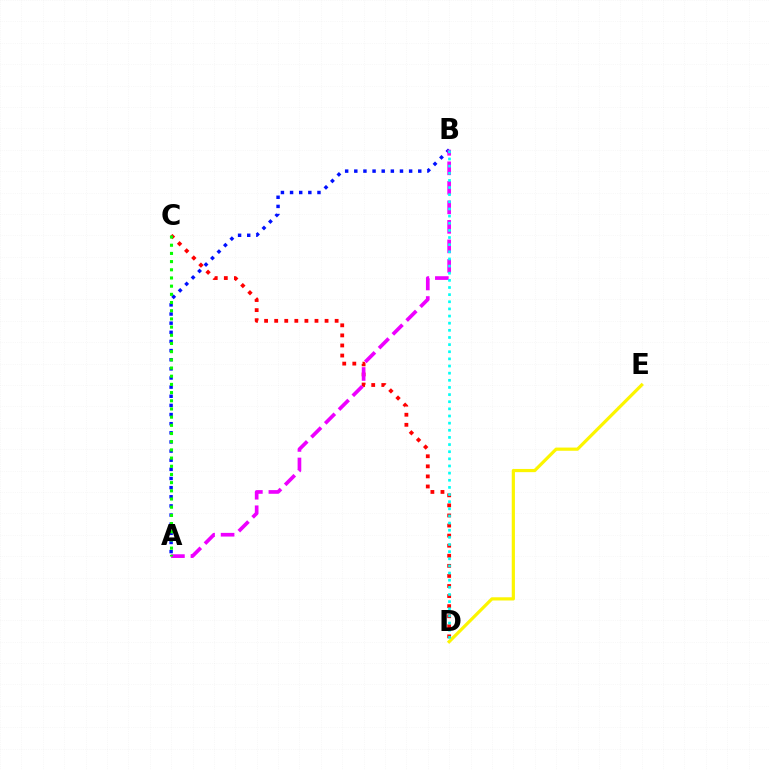{('A', 'B'): [{'color': '#0010ff', 'line_style': 'dotted', 'thickness': 2.48}, {'color': '#ee00ff', 'line_style': 'dashed', 'thickness': 2.65}], ('C', 'D'): [{'color': '#ff0000', 'line_style': 'dotted', 'thickness': 2.74}], ('D', 'E'): [{'color': '#fcf500', 'line_style': 'solid', 'thickness': 2.3}], ('A', 'C'): [{'color': '#08ff00', 'line_style': 'dotted', 'thickness': 2.22}], ('B', 'D'): [{'color': '#00fff6', 'line_style': 'dotted', 'thickness': 1.94}]}